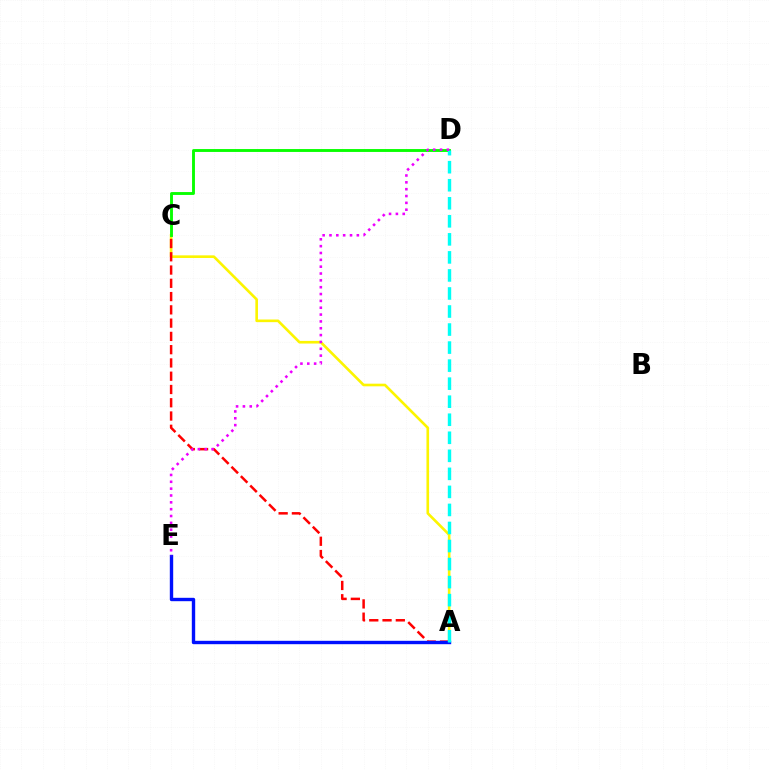{('A', 'C'): [{'color': '#fcf500', 'line_style': 'solid', 'thickness': 1.9}, {'color': '#ff0000', 'line_style': 'dashed', 'thickness': 1.8}], ('C', 'D'): [{'color': '#08ff00', 'line_style': 'solid', 'thickness': 2.08}], ('A', 'E'): [{'color': '#0010ff', 'line_style': 'solid', 'thickness': 2.44}], ('A', 'D'): [{'color': '#00fff6', 'line_style': 'dashed', 'thickness': 2.45}], ('D', 'E'): [{'color': '#ee00ff', 'line_style': 'dotted', 'thickness': 1.86}]}